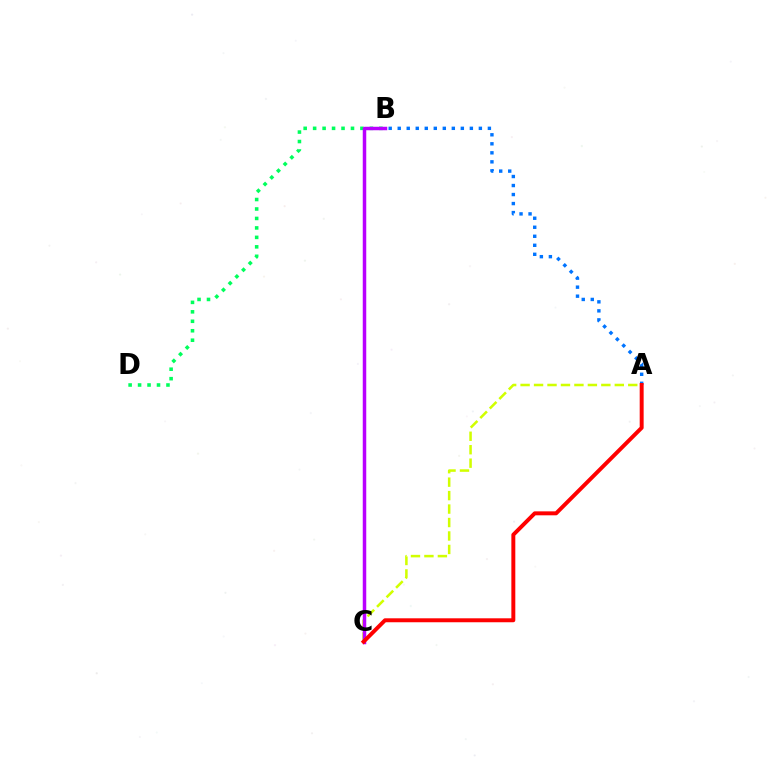{('A', 'C'): [{'color': '#d1ff00', 'line_style': 'dashed', 'thickness': 1.83}, {'color': '#ff0000', 'line_style': 'solid', 'thickness': 2.84}], ('A', 'B'): [{'color': '#0074ff', 'line_style': 'dotted', 'thickness': 2.45}], ('B', 'D'): [{'color': '#00ff5c', 'line_style': 'dotted', 'thickness': 2.57}], ('B', 'C'): [{'color': '#b900ff', 'line_style': 'solid', 'thickness': 2.51}]}